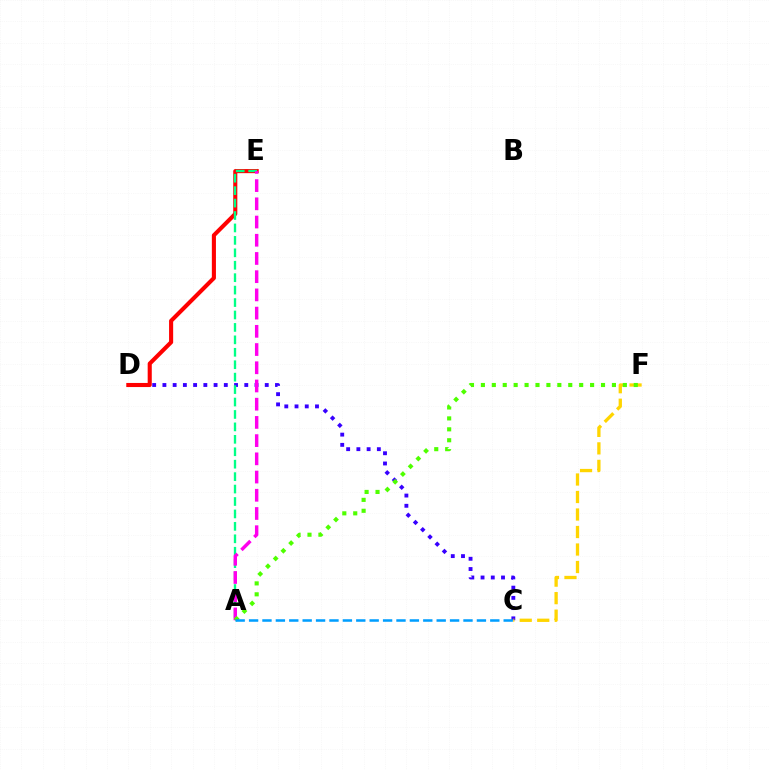{('C', 'D'): [{'color': '#3700ff', 'line_style': 'dotted', 'thickness': 2.78}], ('D', 'E'): [{'color': '#ff0000', 'line_style': 'solid', 'thickness': 2.95}], ('A', 'E'): [{'color': '#00ff86', 'line_style': 'dashed', 'thickness': 1.69}, {'color': '#ff00ed', 'line_style': 'dashed', 'thickness': 2.47}], ('C', 'F'): [{'color': '#ffd500', 'line_style': 'dashed', 'thickness': 2.38}], ('A', 'F'): [{'color': '#4fff00', 'line_style': 'dotted', 'thickness': 2.97}], ('A', 'C'): [{'color': '#009eff', 'line_style': 'dashed', 'thickness': 1.82}]}